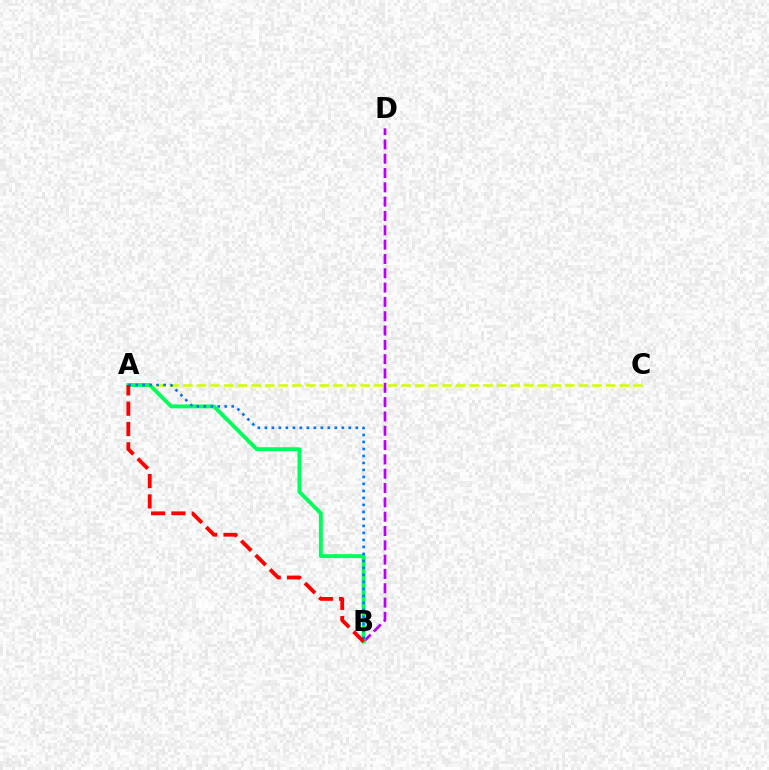{('B', 'D'): [{'color': '#b900ff', 'line_style': 'dashed', 'thickness': 1.95}], ('A', 'C'): [{'color': '#d1ff00', 'line_style': 'dashed', 'thickness': 1.85}], ('A', 'B'): [{'color': '#00ff5c', 'line_style': 'solid', 'thickness': 2.8}, {'color': '#0074ff', 'line_style': 'dotted', 'thickness': 1.9}, {'color': '#ff0000', 'line_style': 'dashed', 'thickness': 2.76}]}